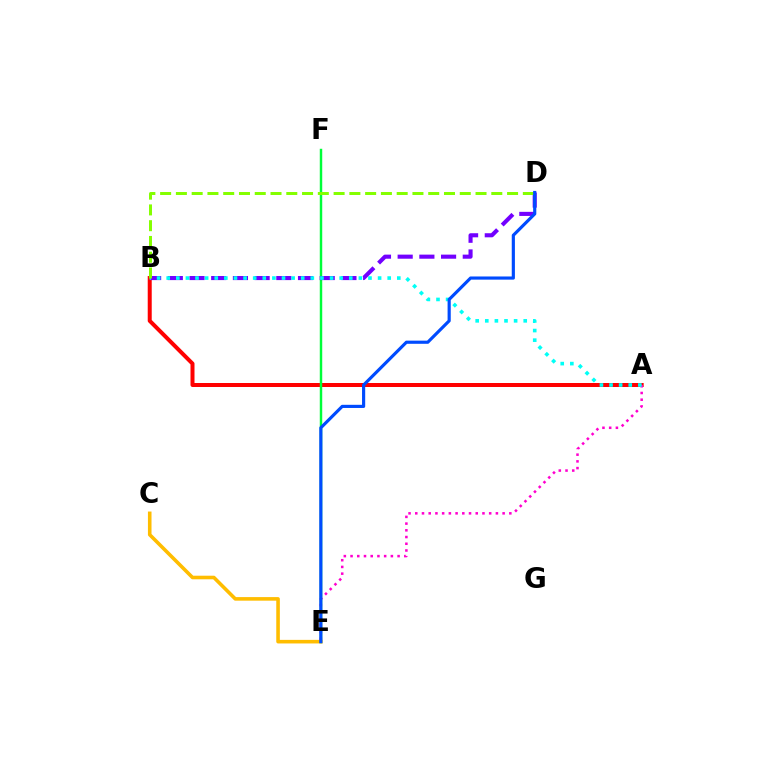{('A', 'B'): [{'color': '#ff0000', 'line_style': 'solid', 'thickness': 2.88}, {'color': '#00fff6', 'line_style': 'dotted', 'thickness': 2.61}], ('E', 'F'): [{'color': '#00ff39', 'line_style': 'solid', 'thickness': 1.77}], ('A', 'E'): [{'color': '#ff00cf', 'line_style': 'dotted', 'thickness': 1.83}], ('B', 'D'): [{'color': '#7200ff', 'line_style': 'dashed', 'thickness': 2.95}, {'color': '#84ff00', 'line_style': 'dashed', 'thickness': 2.14}], ('C', 'E'): [{'color': '#ffbd00', 'line_style': 'solid', 'thickness': 2.58}], ('D', 'E'): [{'color': '#004bff', 'line_style': 'solid', 'thickness': 2.28}]}